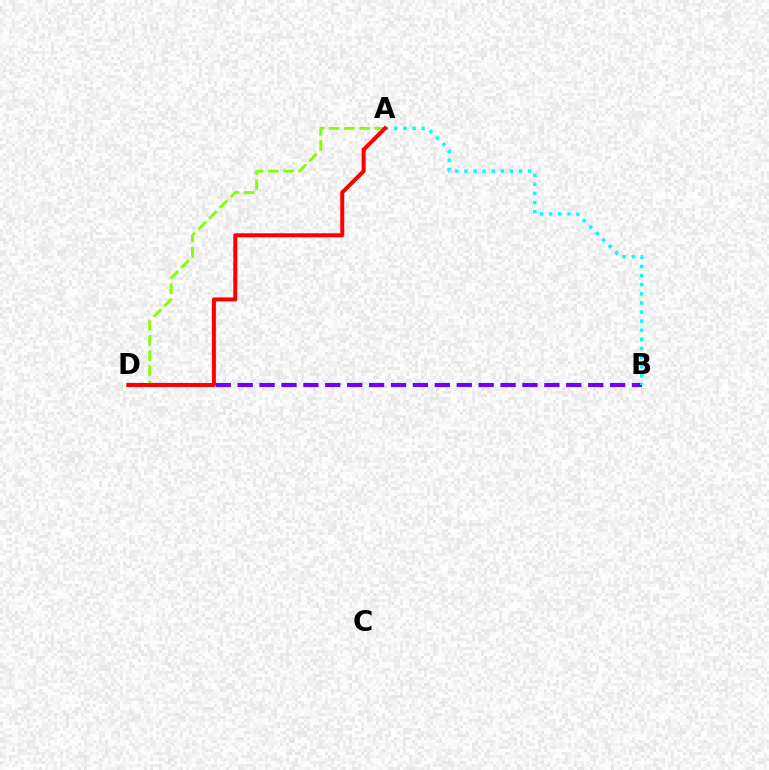{('A', 'D'): [{'color': '#84ff00', 'line_style': 'dashed', 'thickness': 2.06}, {'color': '#ff0000', 'line_style': 'solid', 'thickness': 2.88}], ('B', 'D'): [{'color': '#7200ff', 'line_style': 'dashed', 'thickness': 2.98}], ('A', 'B'): [{'color': '#00fff6', 'line_style': 'dotted', 'thickness': 2.48}]}